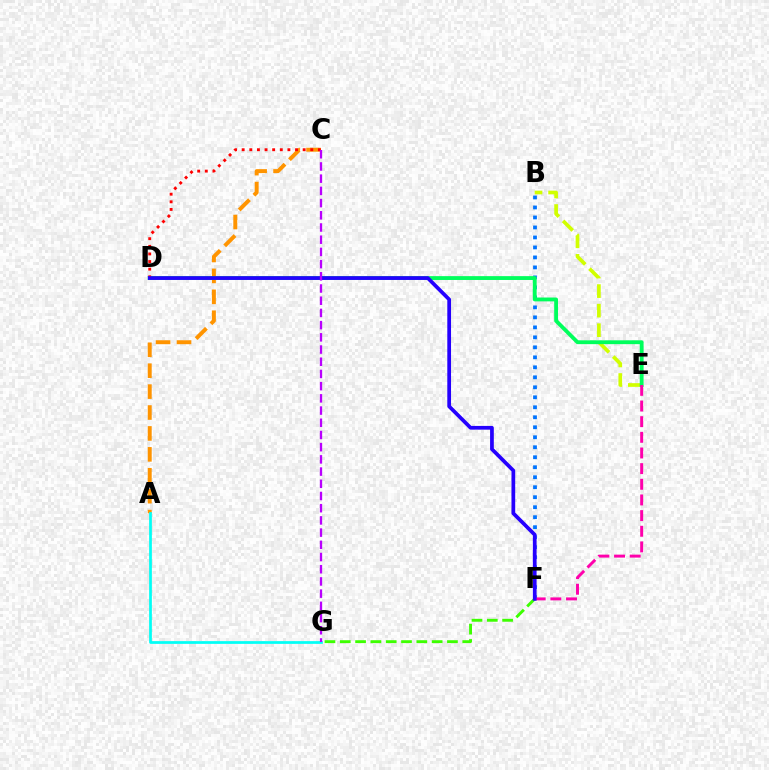{('B', 'F'): [{'color': '#0074ff', 'line_style': 'dotted', 'thickness': 2.71}], ('B', 'E'): [{'color': '#d1ff00', 'line_style': 'dashed', 'thickness': 2.66}], ('A', 'C'): [{'color': '#ff9400', 'line_style': 'dashed', 'thickness': 2.84}], ('D', 'E'): [{'color': '#00ff5c', 'line_style': 'solid', 'thickness': 2.77}], ('E', 'F'): [{'color': '#ff00ac', 'line_style': 'dashed', 'thickness': 2.13}], ('A', 'G'): [{'color': '#00fff6', 'line_style': 'solid', 'thickness': 1.96}], ('F', 'G'): [{'color': '#3dff00', 'line_style': 'dashed', 'thickness': 2.08}], ('C', 'D'): [{'color': '#ff0000', 'line_style': 'dotted', 'thickness': 2.07}], ('D', 'F'): [{'color': '#2500ff', 'line_style': 'solid', 'thickness': 2.69}], ('C', 'G'): [{'color': '#b900ff', 'line_style': 'dashed', 'thickness': 1.66}]}